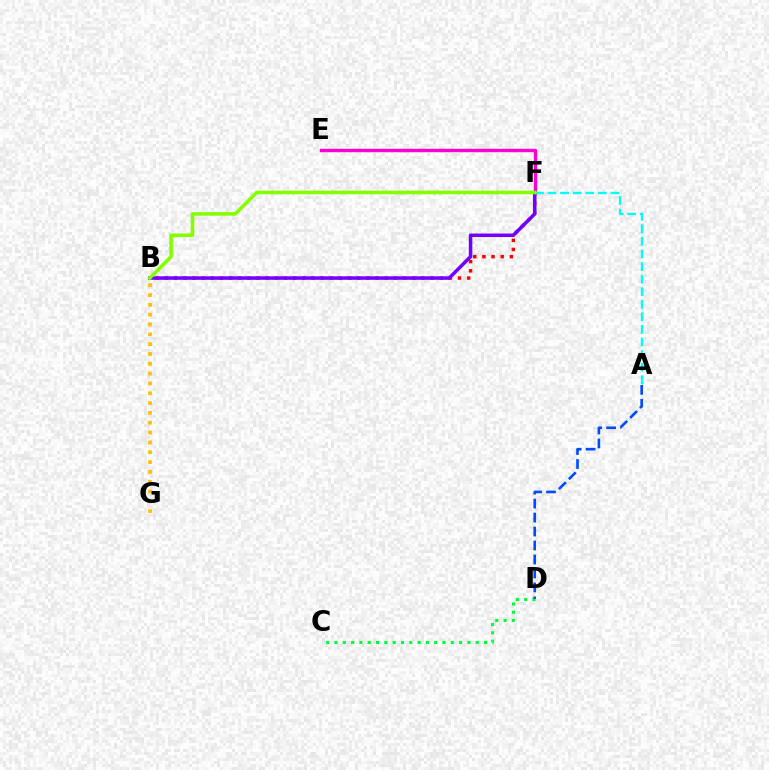{('B', 'G'): [{'color': '#ffbd00', 'line_style': 'dotted', 'thickness': 2.67}], ('B', 'F'): [{'color': '#ff0000', 'line_style': 'dotted', 'thickness': 2.49}, {'color': '#7200ff', 'line_style': 'solid', 'thickness': 2.53}, {'color': '#84ff00', 'line_style': 'solid', 'thickness': 2.59}], ('E', 'F'): [{'color': '#ff00cf', 'line_style': 'solid', 'thickness': 2.45}], ('C', 'D'): [{'color': '#00ff39', 'line_style': 'dotted', 'thickness': 2.26}], ('A', 'F'): [{'color': '#00fff6', 'line_style': 'dashed', 'thickness': 1.71}], ('A', 'D'): [{'color': '#004bff', 'line_style': 'dashed', 'thickness': 1.9}]}